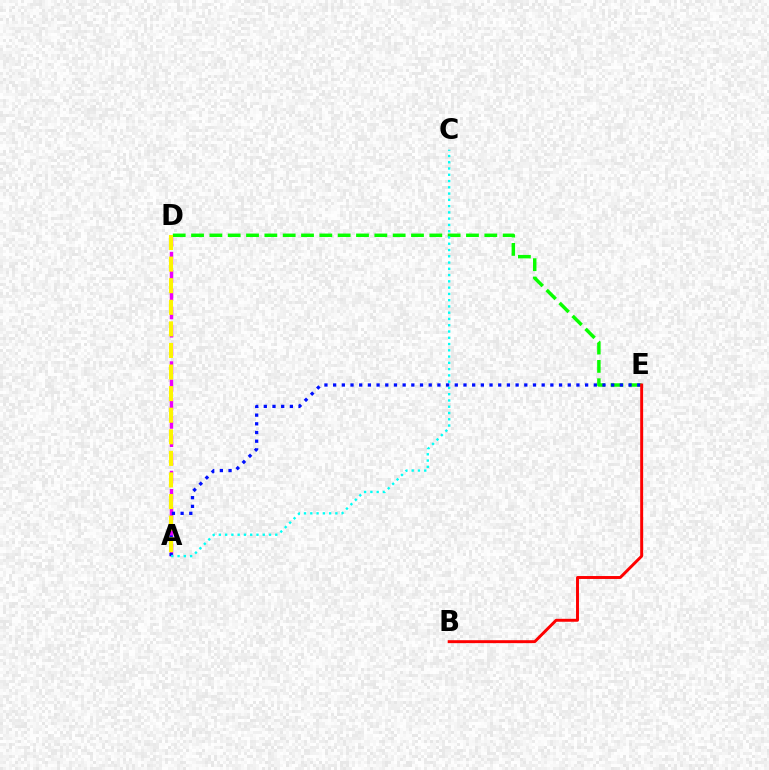{('A', 'D'): [{'color': '#ee00ff', 'line_style': 'dashed', 'thickness': 2.48}, {'color': '#fcf500', 'line_style': 'dashed', 'thickness': 2.93}], ('D', 'E'): [{'color': '#08ff00', 'line_style': 'dashed', 'thickness': 2.49}], ('A', 'E'): [{'color': '#0010ff', 'line_style': 'dotted', 'thickness': 2.36}], ('A', 'C'): [{'color': '#00fff6', 'line_style': 'dotted', 'thickness': 1.7}], ('B', 'E'): [{'color': '#ff0000', 'line_style': 'solid', 'thickness': 2.12}]}